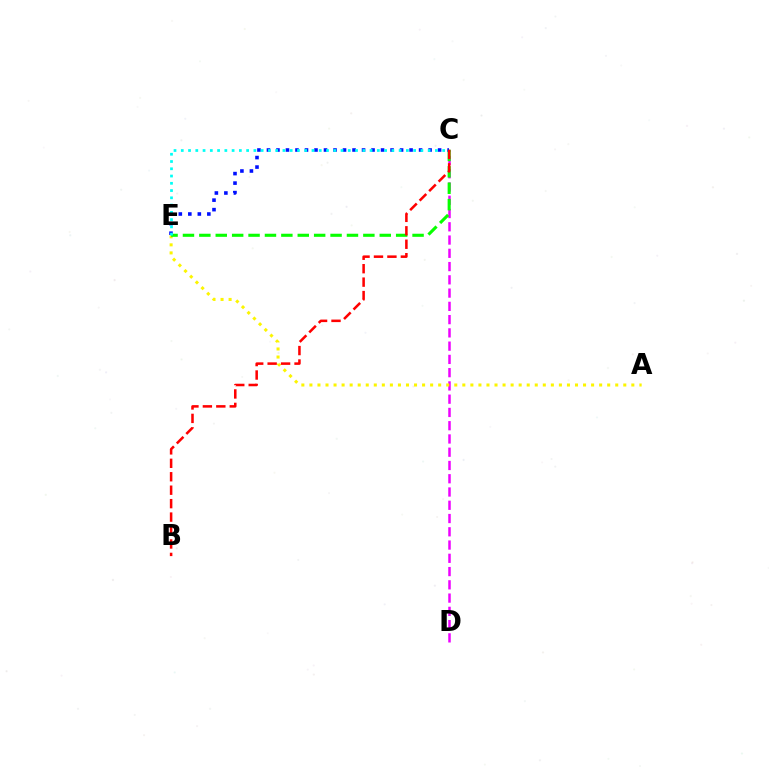{('C', 'D'): [{'color': '#ee00ff', 'line_style': 'dashed', 'thickness': 1.8}], ('A', 'E'): [{'color': '#fcf500', 'line_style': 'dotted', 'thickness': 2.19}], ('C', 'E'): [{'color': '#08ff00', 'line_style': 'dashed', 'thickness': 2.23}, {'color': '#0010ff', 'line_style': 'dotted', 'thickness': 2.58}, {'color': '#00fff6', 'line_style': 'dotted', 'thickness': 1.97}], ('B', 'C'): [{'color': '#ff0000', 'line_style': 'dashed', 'thickness': 1.83}]}